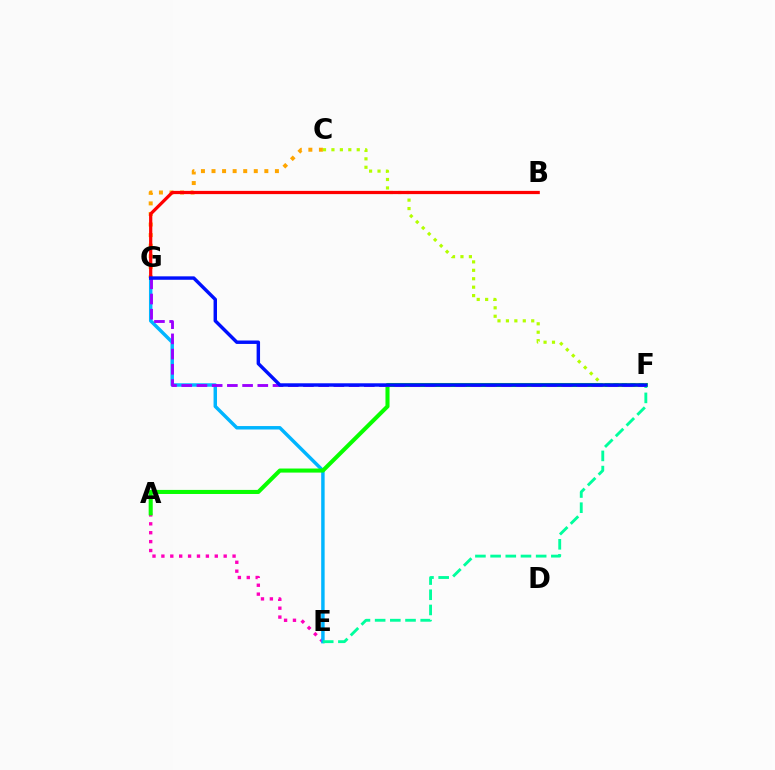{('A', 'E'): [{'color': '#ff00bd', 'line_style': 'dotted', 'thickness': 2.42}], ('E', 'G'): [{'color': '#00b5ff', 'line_style': 'solid', 'thickness': 2.48}], ('A', 'F'): [{'color': '#08ff00', 'line_style': 'solid', 'thickness': 2.93}], ('C', 'G'): [{'color': '#ffa500', 'line_style': 'dotted', 'thickness': 2.87}], ('E', 'F'): [{'color': '#00ff9d', 'line_style': 'dashed', 'thickness': 2.06}], ('C', 'F'): [{'color': '#b3ff00', 'line_style': 'dotted', 'thickness': 2.29}], ('B', 'G'): [{'color': '#ff0000', 'line_style': 'solid', 'thickness': 2.32}], ('F', 'G'): [{'color': '#9b00ff', 'line_style': 'dashed', 'thickness': 2.07}, {'color': '#0010ff', 'line_style': 'solid', 'thickness': 2.47}]}